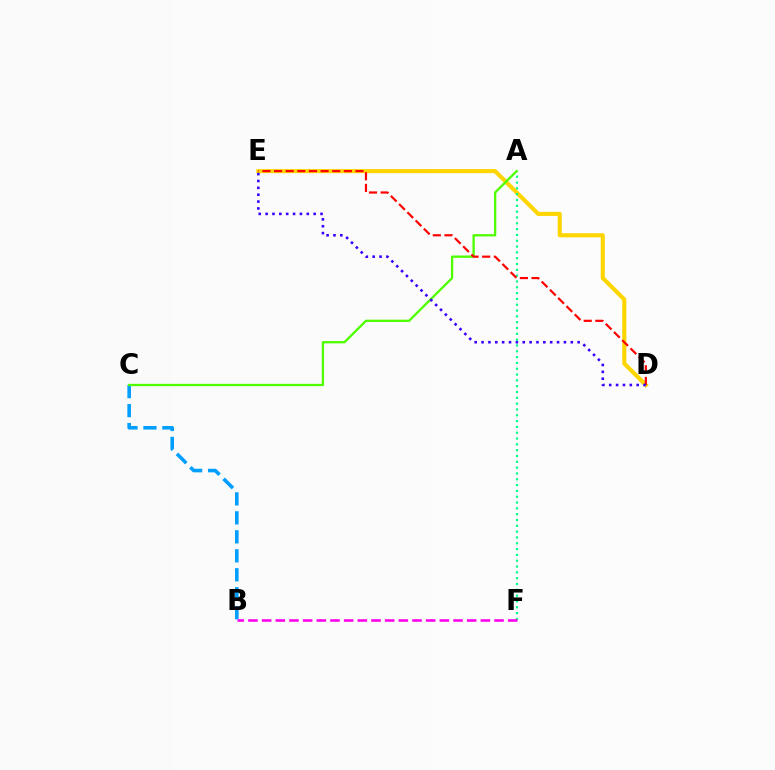{('D', 'E'): [{'color': '#ffd500', 'line_style': 'solid', 'thickness': 2.95}, {'color': '#ff0000', 'line_style': 'dashed', 'thickness': 1.58}, {'color': '#3700ff', 'line_style': 'dotted', 'thickness': 1.86}], ('A', 'F'): [{'color': '#00ff86', 'line_style': 'dotted', 'thickness': 1.58}], ('B', 'C'): [{'color': '#009eff', 'line_style': 'dashed', 'thickness': 2.58}], ('B', 'F'): [{'color': '#ff00ed', 'line_style': 'dashed', 'thickness': 1.86}], ('A', 'C'): [{'color': '#4fff00', 'line_style': 'solid', 'thickness': 1.67}]}